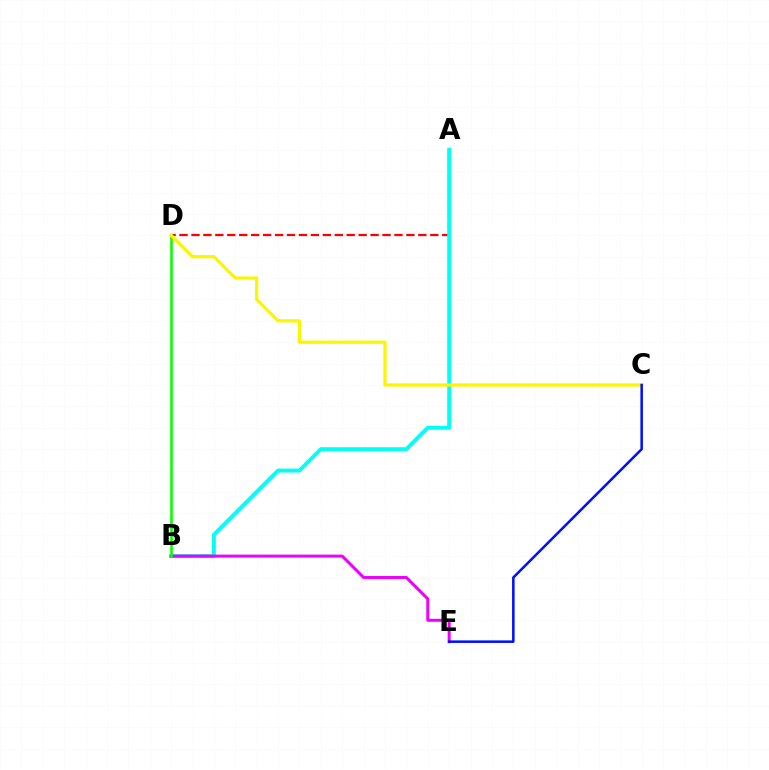{('A', 'D'): [{'color': '#ff0000', 'line_style': 'dashed', 'thickness': 1.62}], ('A', 'B'): [{'color': '#00fff6', 'line_style': 'solid', 'thickness': 2.81}], ('B', 'E'): [{'color': '#ee00ff', 'line_style': 'solid', 'thickness': 2.16}], ('B', 'D'): [{'color': '#08ff00', 'line_style': 'solid', 'thickness': 1.85}], ('C', 'D'): [{'color': '#fcf500', 'line_style': 'solid', 'thickness': 2.32}], ('C', 'E'): [{'color': '#0010ff', 'line_style': 'solid', 'thickness': 1.82}]}